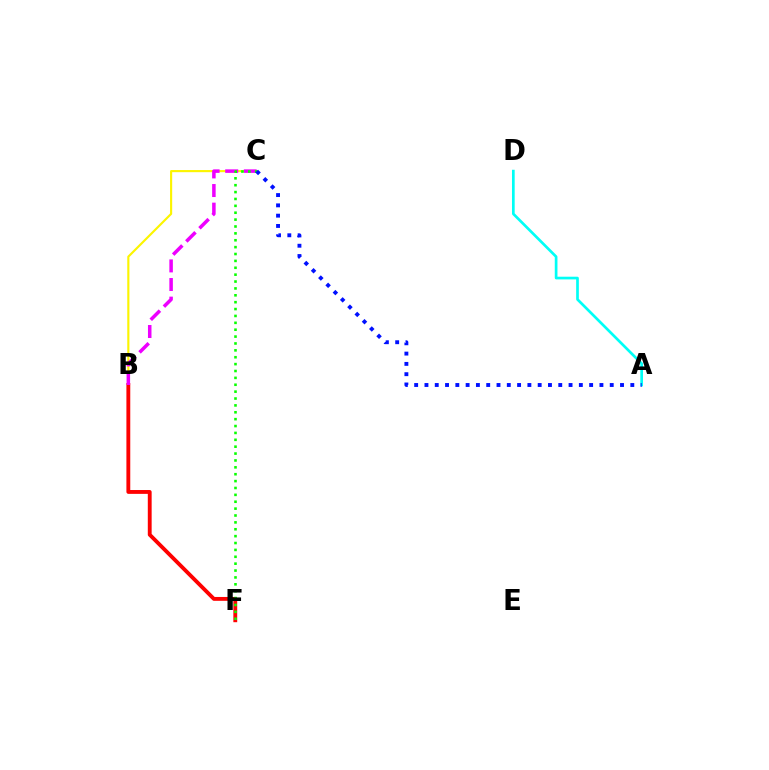{('B', 'C'): [{'color': '#fcf500', 'line_style': 'solid', 'thickness': 1.54}, {'color': '#ee00ff', 'line_style': 'dashed', 'thickness': 2.53}], ('B', 'F'): [{'color': '#ff0000', 'line_style': 'solid', 'thickness': 2.77}], ('C', 'F'): [{'color': '#08ff00', 'line_style': 'dotted', 'thickness': 1.87}], ('A', 'D'): [{'color': '#00fff6', 'line_style': 'solid', 'thickness': 1.94}], ('A', 'C'): [{'color': '#0010ff', 'line_style': 'dotted', 'thickness': 2.8}]}